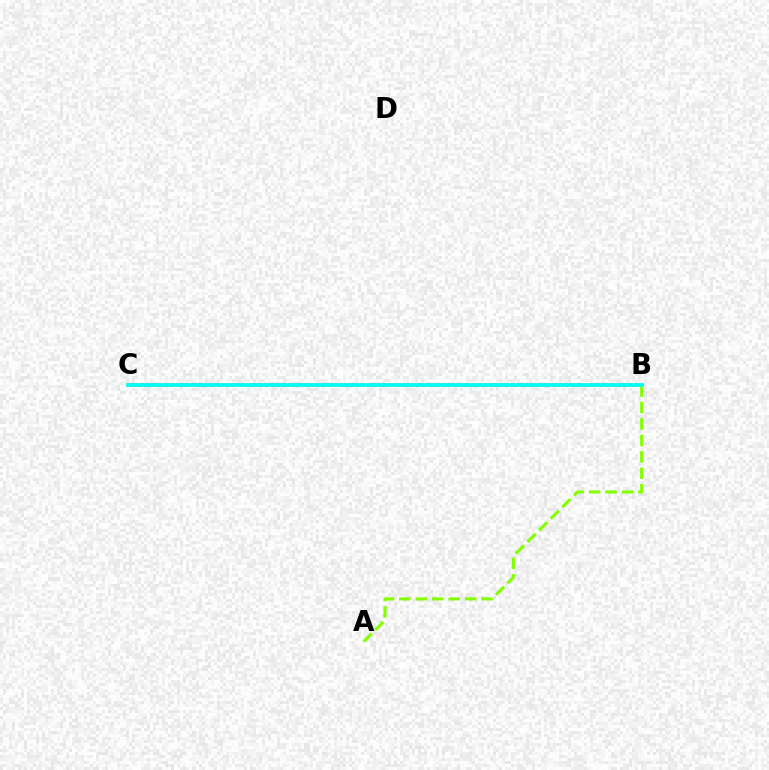{('B', 'C'): [{'color': '#ff0000', 'line_style': 'solid', 'thickness': 1.75}, {'color': '#7200ff', 'line_style': 'solid', 'thickness': 1.67}, {'color': '#00fff6', 'line_style': 'solid', 'thickness': 2.66}], ('A', 'B'): [{'color': '#84ff00', 'line_style': 'dashed', 'thickness': 2.23}]}